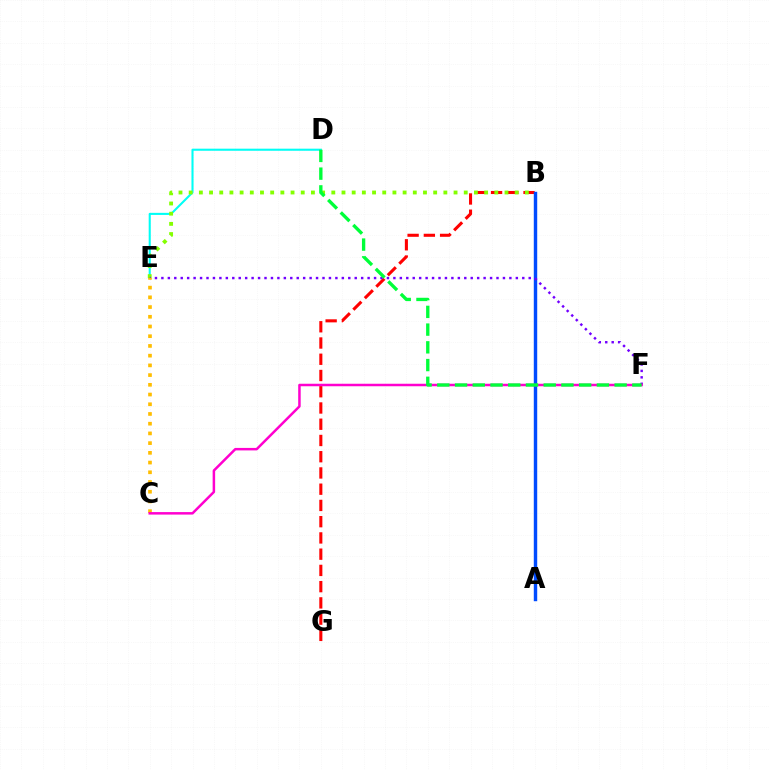{('B', 'G'): [{'color': '#ff0000', 'line_style': 'dashed', 'thickness': 2.21}], ('D', 'E'): [{'color': '#00fff6', 'line_style': 'solid', 'thickness': 1.5}], ('B', 'E'): [{'color': '#84ff00', 'line_style': 'dotted', 'thickness': 2.77}], ('A', 'B'): [{'color': '#004bff', 'line_style': 'solid', 'thickness': 2.46}], ('E', 'F'): [{'color': '#7200ff', 'line_style': 'dotted', 'thickness': 1.75}], ('C', 'E'): [{'color': '#ffbd00', 'line_style': 'dotted', 'thickness': 2.64}], ('C', 'F'): [{'color': '#ff00cf', 'line_style': 'solid', 'thickness': 1.8}], ('D', 'F'): [{'color': '#00ff39', 'line_style': 'dashed', 'thickness': 2.41}]}